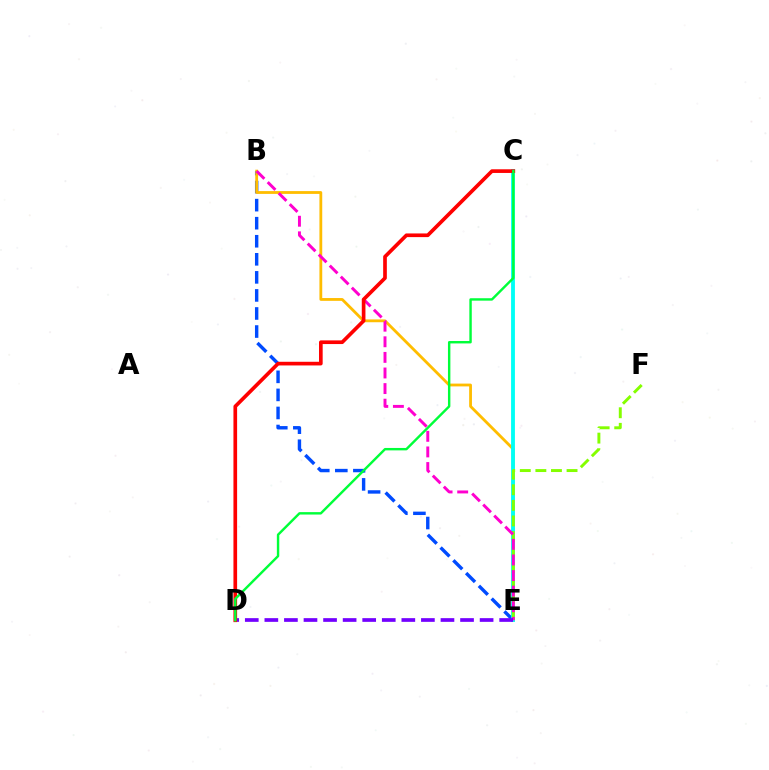{('B', 'E'): [{'color': '#004bff', 'line_style': 'dashed', 'thickness': 2.45}, {'color': '#ffbd00', 'line_style': 'solid', 'thickness': 2.02}, {'color': '#ff00cf', 'line_style': 'dashed', 'thickness': 2.12}], ('C', 'E'): [{'color': '#00fff6', 'line_style': 'solid', 'thickness': 2.77}], ('E', 'F'): [{'color': '#84ff00', 'line_style': 'dashed', 'thickness': 2.12}], ('D', 'E'): [{'color': '#7200ff', 'line_style': 'dashed', 'thickness': 2.66}], ('C', 'D'): [{'color': '#ff0000', 'line_style': 'solid', 'thickness': 2.64}, {'color': '#00ff39', 'line_style': 'solid', 'thickness': 1.74}]}